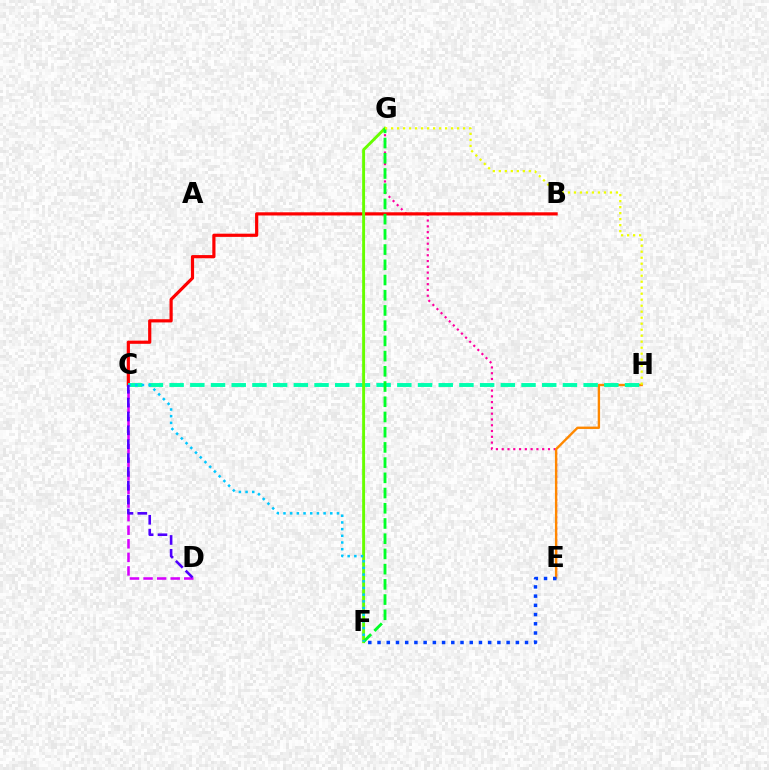{('C', 'D'): [{'color': '#d600ff', 'line_style': 'dashed', 'thickness': 1.84}, {'color': '#4f00ff', 'line_style': 'dashed', 'thickness': 1.88}], ('E', 'G'): [{'color': '#ff00a0', 'line_style': 'dotted', 'thickness': 1.57}], ('B', 'C'): [{'color': '#ff0000', 'line_style': 'solid', 'thickness': 2.3}], ('E', 'H'): [{'color': '#ff8800', 'line_style': 'solid', 'thickness': 1.71}], ('C', 'H'): [{'color': '#00ffaf', 'line_style': 'dashed', 'thickness': 2.81}], ('F', 'G'): [{'color': '#66ff00', 'line_style': 'solid', 'thickness': 2.09}, {'color': '#00ff27', 'line_style': 'dashed', 'thickness': 2.07}], ('G', 'H'): [{'color': '#eeff00', 'line_style': 'dotted', 'thickness': 1.63}], ('E', 'F'): [{'color': '#003fff', 'line_style': 'dotted', 'thickness': 2.51}], ('C', 'F'): [{'color': '#00c7ff', 'line_style': 'dotted', 'thickness': 1.82}]}